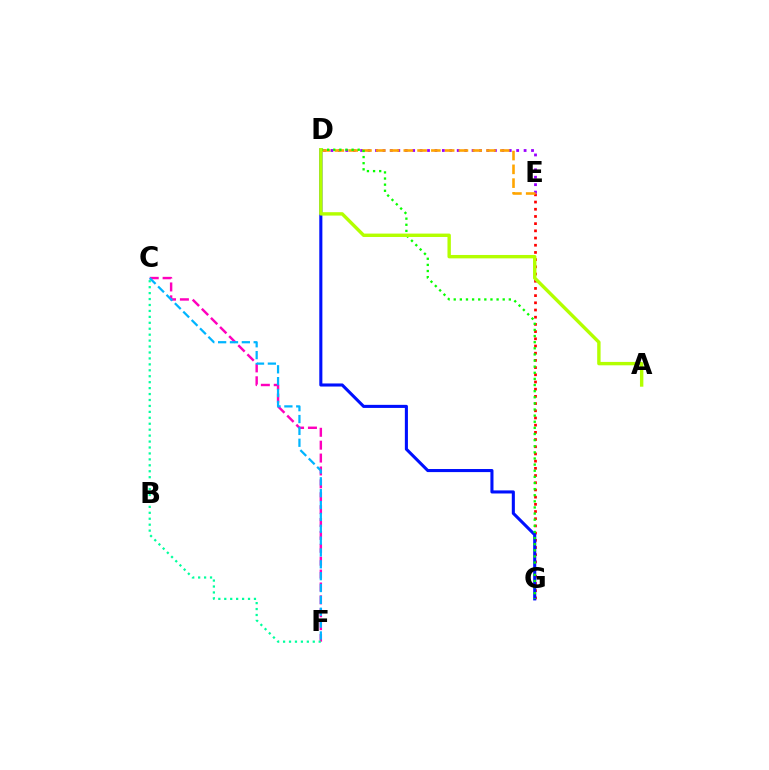{('E', 'G'): [{'color': '#ff0000', 'line_style': 'dotted', 'thickness': 1.96}], ('C', 'F'): [{'color': '#ff00bd', 'line_style': 'dashed', 'thickness': 1.75}, {'color': '#00b5ff', 'line_style': 'dashed', 'thickness': 1.61}, {'color': '#00ff9d', 'line_style': 'dotted', 'thickness': 1.61}], ('D', 'E'): [{'color': '#9b00ff', 'line_style': 'dotted', 'thickness': 2.02}, {'color': '#ffa500', 'line_style': 'dashed', 'thickness': 1.87}], ('D', 'G'): [{'color': '#0010ff', 'line_style': 'solid', 'thickness': 2.22}, {'color': '#08ff00', 'line_style': 'dotted', 'thickness': 1.66}], ('A', 'D'): [{'color': '#b3ff00', 'line_style': 'solid', 'thickness': 2.44}]}